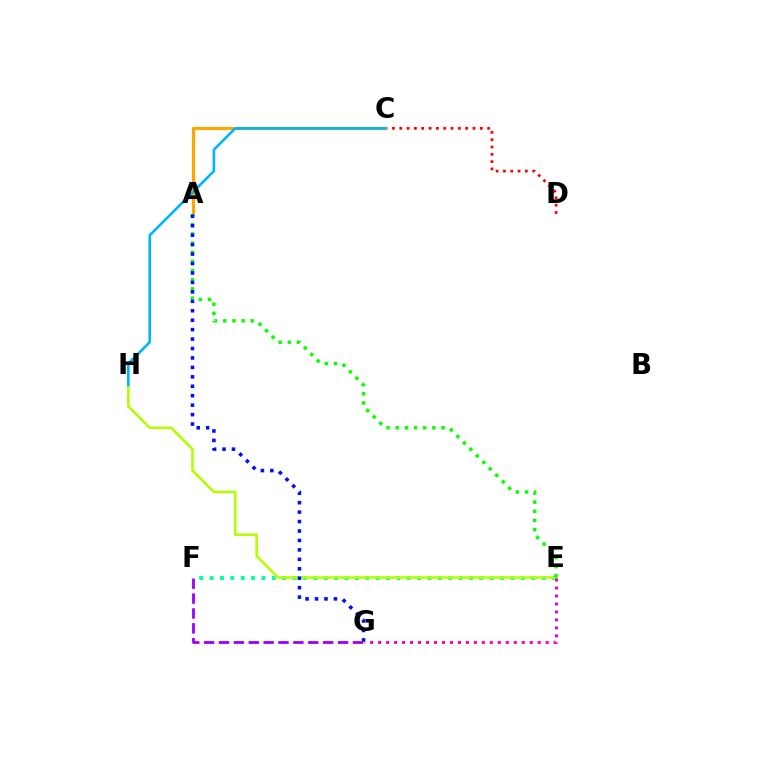{('E', 'F'): [{'color': '#00ff9d', 'line_style': 'dotted', 'thickness': 2.82}], ('C', 'D'): [{'color': '#ff0000', 'line_style': 'dotted', 'thickness': 1.99}], ('E', 'H'): [{'color': '#b3ff00', 'line_style': 'solid', 'thickness': 1.87}], ('F', 'G'): [{'color': '#9b00ff', 'line_style': 'dashed', 'thickness': 2.02}], ('A', 'C'): [{'color': '#ffa500', 'line_style': 'solid', 'thickness': 2.28}], ('C', 'H'): [{'color': '#00b5ff', 'line_style': 'solid', 'thickness': 1.89}], ('A', 'E'): [{'color': '#08ff00', 'line_style': 'dotted', 'thickness': 2.49}], ('E', 'G'): [{'color': '#ff00bd', 'line_style': 'dotted', 'thickness': 2.17}], ('A', 'G'): [{'color': '#0010ff', 'line_style': 'dotted', 'thickness': 2.57}]}